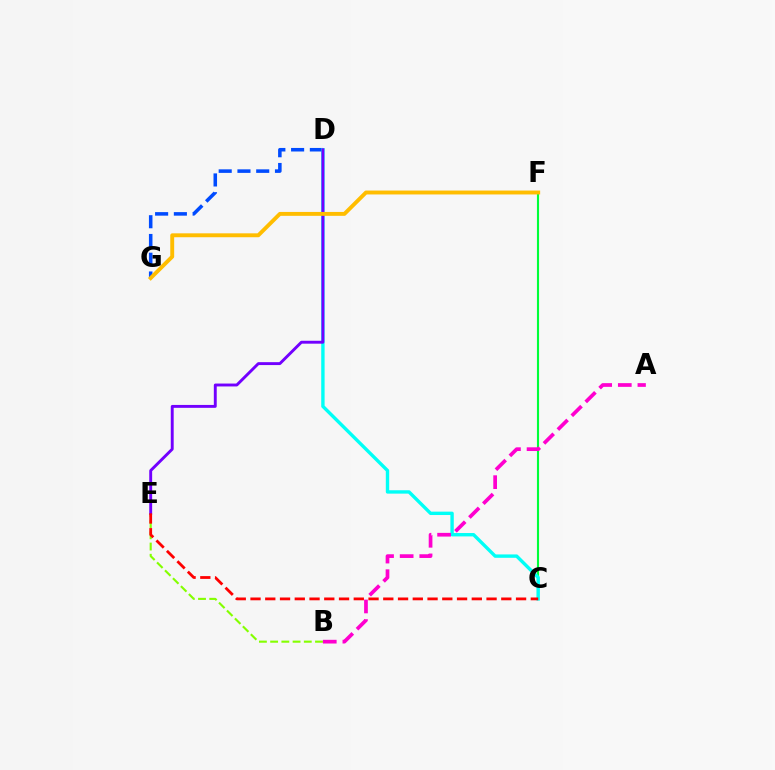{('D', 'G'): [{'color': '#004bff', 'line_style': 'dashed', 'thickness': 2.55}], ('C', 'F'): [{'color': '#00ff39', 'line_style': 'solid', 'thickness': 1.52}], ('B', 'E'): [{'color': '#84ff00', 'line_style': 'dashed', 'thickness': 1.52}], ('C', 'D'): [{'color': '#00fff6', 'line_style': 'solid', 'thickness': 2.43}], ('D', 'E'): [{'color': '#7200ff', 'line_style': 'solid', 'thickness': 2.09}], ('A', 'B'): [{'color': '#ff00cf', 'line_style': 'dashed', 'thickness': 2.66}], ('F', 'G'): [{'color': '#ffbd00', 'line_style': 'solid', 'thickness': 2.81}], ('C', 'E'): [{'color': '#ff0000', 'line_style': 'dashed', 'thickness': 2.0}]}